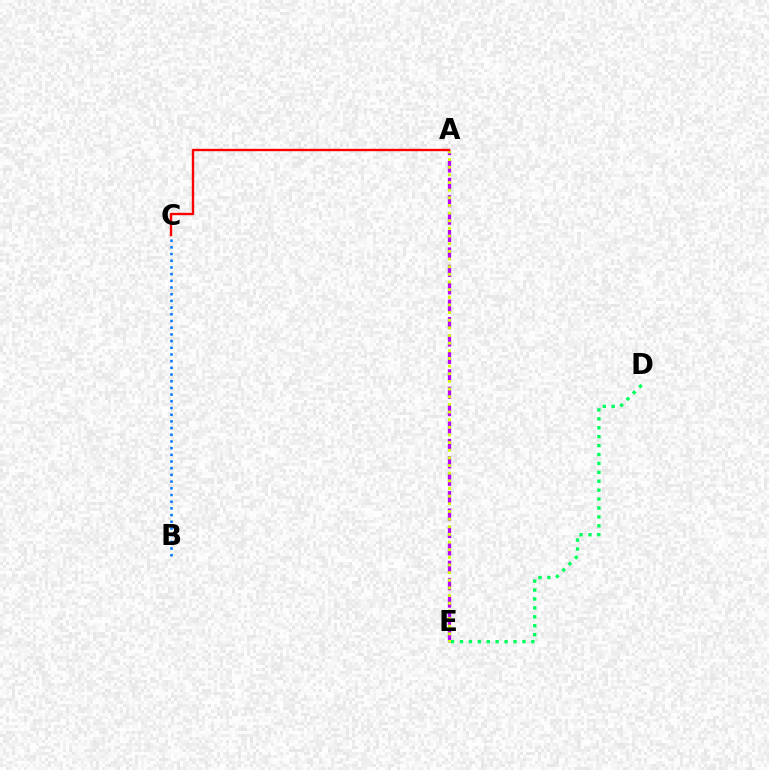{('B', 'C'): [{'color': '#0074ff', 'line_style': 'dotted', 'thickness': 1.82}], ('A', 'E'): [{'color': '#b900ff', 'line_style': 'dashed', 'thickness': 2.36}, {'color': '#d1ff00', 'line_style': 'dotted', 'thickness': 2.08}], ('D', 'E'): [{'color': '#00ff5c', 'line_style': 'dotted', 'thickness': 2.42}], ('A', 'C'): [{'color': '#ff0000', 'line_style': 'solid', 'thickness': 1.71}]}